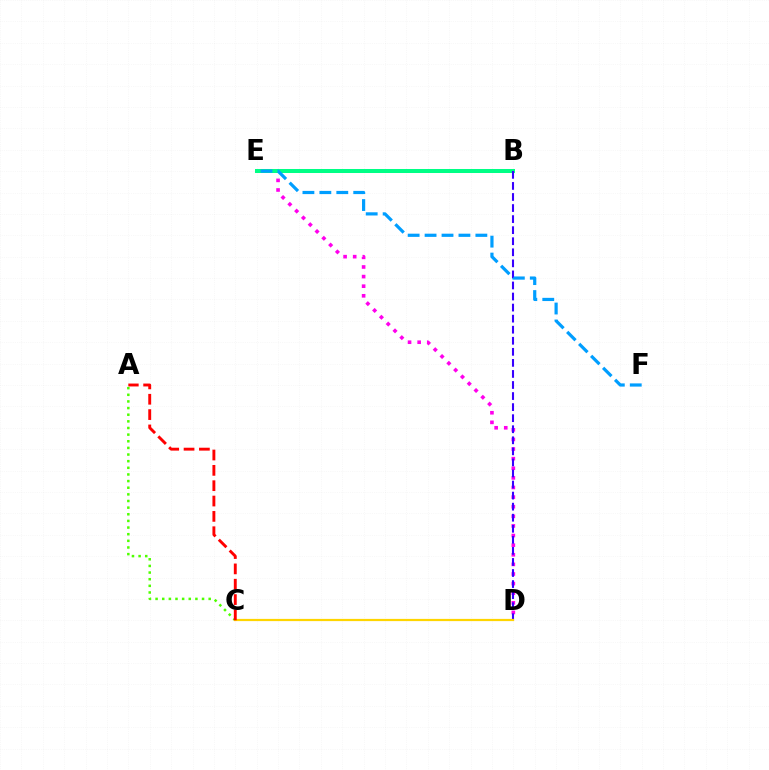{('D', 'E'): [{'color': '#ff00ed', 'line_style': 'dotted', 'thickness': 2.61}], ('B', 'E'): [{'color': '#00ff86', 'line_style': 'solid', 'thickness': 2.89}], ('B', 'D'): [{'color': '#3700ff', 'line_style': 'dashed', 'thickness': 1.5}], ('A', 'C'): [{'color': '#4fff00', 'line_style': 'dotted', 'thickness': 1.8}, {'color': '#ff0000', 'line_style': 'dashed', 'thickness': 2.08}], ('C', 'D'): [{'color': '#ffd500', 'line_style': 'solid', 'thickness': 1.6}], ('E', 'F'): [{'color': '#009eff', 'line_style': 'dashed', 'thickness': 2.3}]}